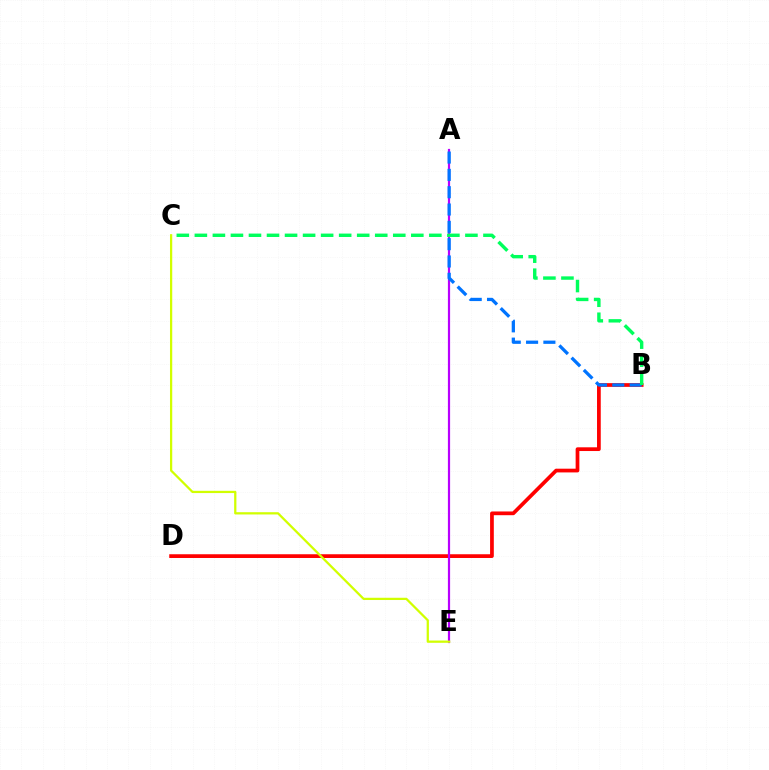{('B', 'D'): [{'color': '#ff0000', 'line_style': 'solid', 'thickness': 2.68}], ('A', 'E'): [{'color': '#b900ff', 'line_style': 'solid', 'thickness': 1.58}], ('A', 'B'): [{'color': '#0074ff', 'line_style': 'dashed', 'thickness': 2.35}], ('C', 'E'): [{'color': '#d1ff00', 'line_style': 'solid', 'thickness': 1.62}], ('B', 'C'): [{'color': '#00ff5c', 'line_style': 'dashed', 'thickness': 2.45}]}